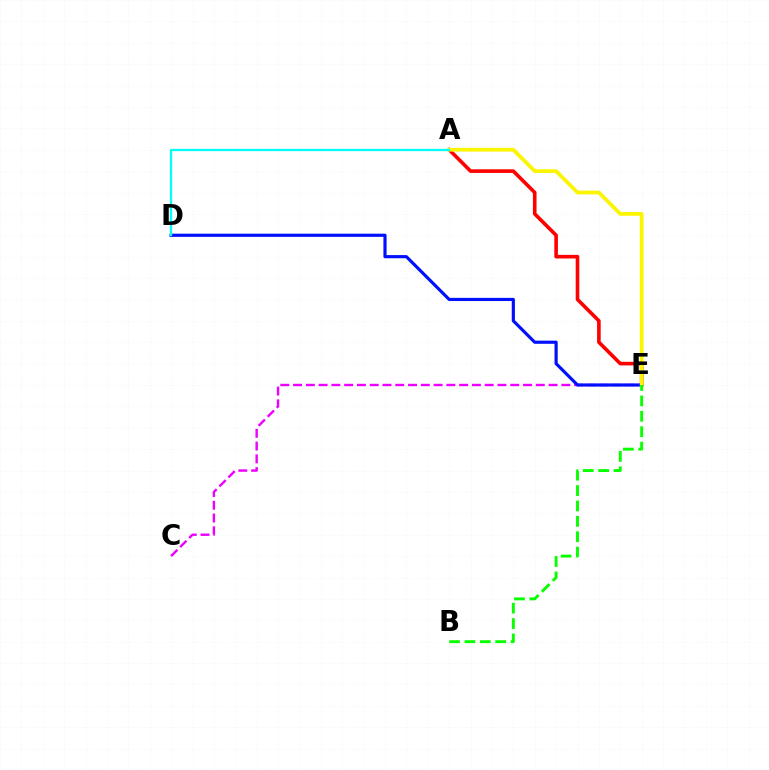{('C', 'E'): [{'color': '#ee00ff', 'line_style': 'dashed', 'thickness': 1.74}], ('A', 'E'): [{'color': '#ff0000', 'line_style': 'solid', 'thickness': 2.6}, {'color': '#fcf500', 'line_style': 'solid', 'thickness': 2.71}], ('D', 'E'): [{'color': '#0010ff', 'line_style': 'solid', 'thickness': 2.28}], ('A', 'D'): [{'color': '#00fff6', 'line_style': 'solid', 'thickness': 1.65}], ('B', 'E'): [{'color': '#08ff00', 'line_style': 'dashed', 'thickness': 2.09}]}